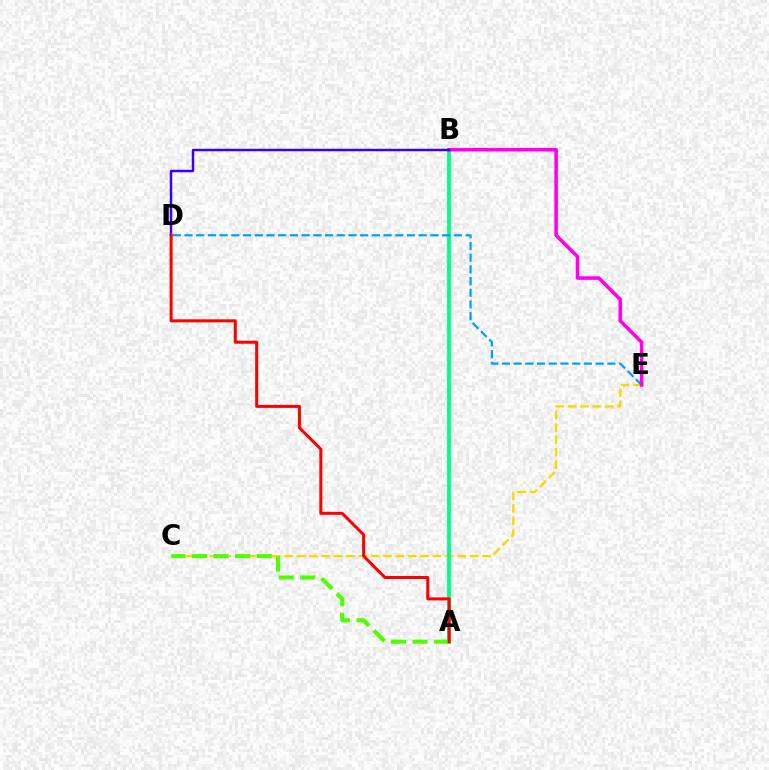{('C', 'E'): [{'color': '#ffd500', 'line_style': 'dashed', 'thickness': 1.68}], ('A', 'B'): [{'color': '#00ff86', 'line_style': 'solid', 'thickness': 2.78}], ('D', 'E'): [{'color': '#009eff', 'line_style': 'dashed', 'thickness': 1.59}], ('A', 'C'): [{'color': '#4fff00', 'line_style': 'dashed', 'thickness': 2.94}], ('B', 'E'): [{'color': '#ff00ed', 'line_style': 'solid', 'thickness': 2.56}], ('B', 'D'): [{'color': '#3700ff', 'line_style': 'solid', 'thickness': 1.77}], ('A', 'D'): [{'color': '#ff0000', 'line_style': 'solid', 'thickness': 2.17}]}